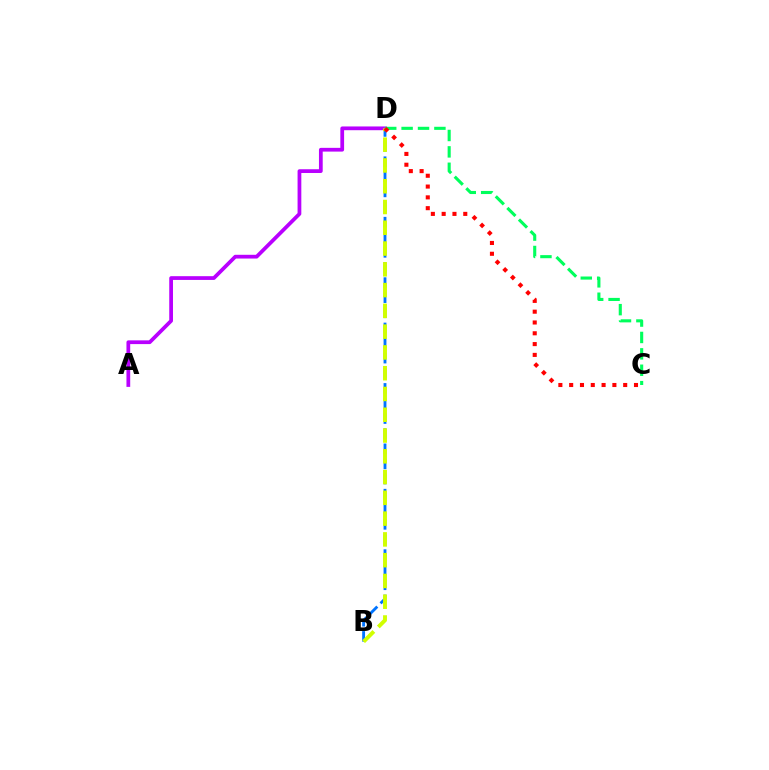{('A', 'D'): [{'color': '#b900ff', 'line_style': 'solid', 'thickness': 2.7}], ('B', 'D'): [{'color': '#0074ff', 'line_style': 'dashed', 'thickness': 2.05}, {'color': '#d1ff00', 'line_style': 'dashed', 'thickness': 2.82}], ('C', 'D'): [{'color': '#00ff5c', 'line_style': 'dashed', 'thickness': 2.23}, {'color': '#ff0000', 'line_style': 'dotted', 'thickness': 2.94}]}